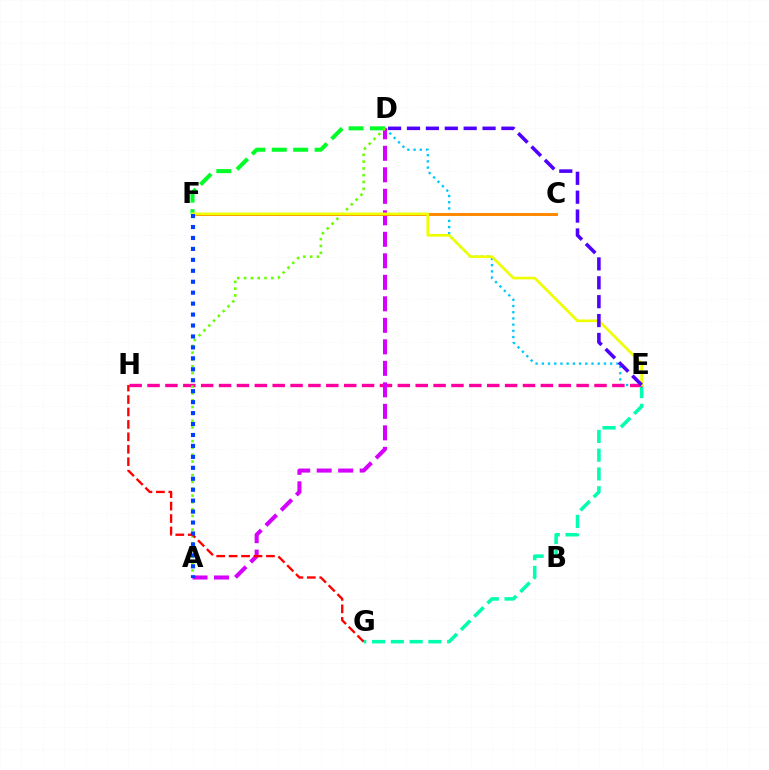{('E', 'G'): [{'color': '#00ffaf', 'line_style': 'dashed', 'thickness': 2.55}], ('D', 'E'): [{'color': '#00c7ff', 'line_style': 'dotted', 'thickness': 1.69}, {'color': '#4f00ff', 'line_style': 'dashed', 'thickness': 2.57}], ('D', 'F'): [{'color': '#00ff27', 'line_style': 'dashed', 'thickness': 2.91}], ('E', 'H'): [{'color': '#ff00a0', 'line_style': 'dashed', 'thickness': 2.43}], ('A', 'D'): [{'color': '#d600ff', 'line_style': 'dashed', 'thickness': 2.92}, {'color': '#66ff00', 'line_style': 'dotted', 'thickness': 1.85}], ('C', 'F'): [{'color': '#ff8800', 'line_style': 'solid', 'thickness': 2.13}], ('G', 'H'): [{'color': '#ff0000', 'line_style': 'dashed', 'thickness': 1.69}], ('E', 'F'): [{'color': '#eeff00', 'line_style': 'solid', 'thickness': 1.93}], ('A', 'F'): [{'color': '#003fff', 'line_style': 'dotted', 'thickness': 2.97}]}